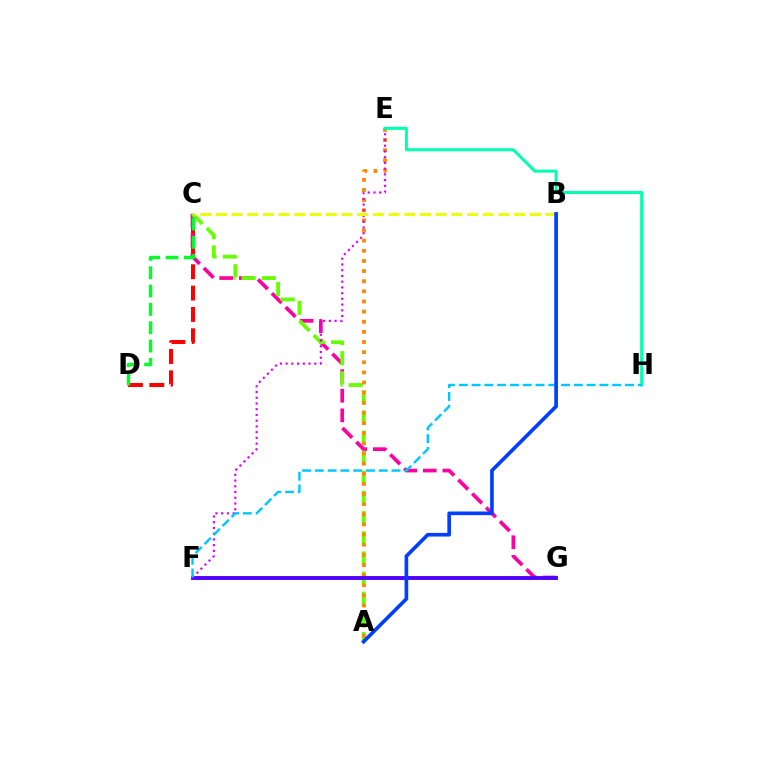{('C', 'D'): [{'color': '#ff0000', 'line_style': 'dashed', 'thickness': 2.9}, {'color': '#00ff27', 'line_style': 'dashed', 'thickness': 2.49}], ('C', 'G'): [{'color': '#ff00a0', 'line_style': 'dashed', 'thickness': 2.66}], ('A', 'C'): [{'color': '#66ff00', 'line_style': 'dashed', 'thickness': 2.74}], ('A', 'E'): [{'color': '#ff8800', 'line_style': 'dotted', 'thickness': 2.75}], ('F', 'G'): [{'color': '#4f00ff', 'line_style': 'solid', 'thickness': 2.8}], ('E', 'F'): [{'color': '#d600ff', 'line_style': 'dotted', 'thickness': 1.56}], ('B', 'C'): [{'color': '#eeff00', 'line_style': 'dashed', 'thickness': 2.13}], ('E', 'H'): [{'color': '#00ffaf', 'line_style': 'solid', 'thickness': 2.16}], ('F', 'H'): [{'color': '#00c7ff', 'line_style': 'dashed', 'thickness': 1.74}], ('A', 'B'): [{'color': '#003fff', 'line_style': 'solid', 'thickness': 2.63}]}